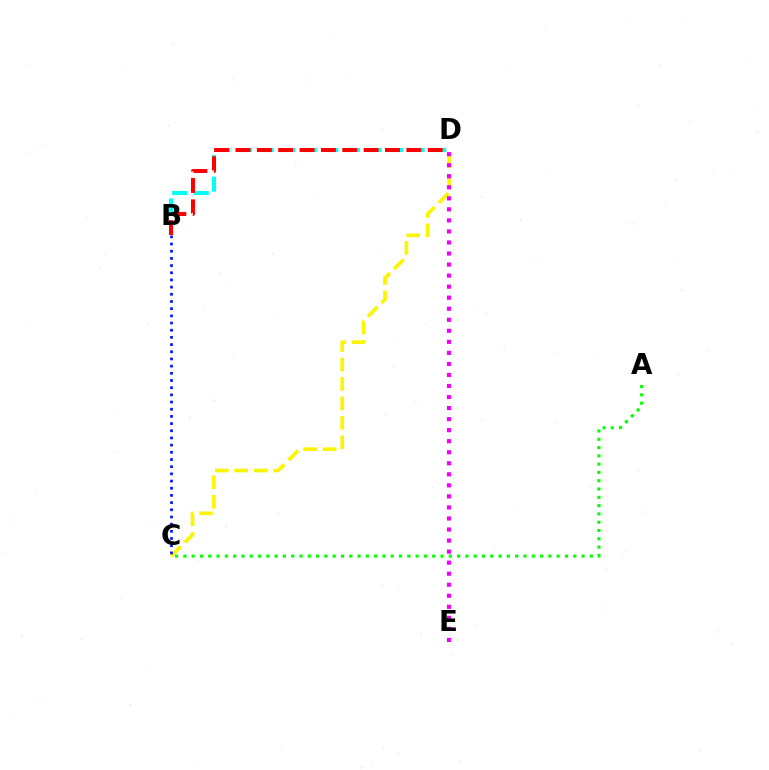{('B', 'D'): [{'color': '#00fff6', 'line_style': 'dashed', 'thickness': 2.93}, {'color': '#ff0000', 'line_style': 'dashed', 'thickness': 2.9}], ('C', 'D'): [{'color': '#fcf500', 'line_style': 'dashed', 'thickness': 2.64}], ('B', 'C'): [{'color': '#0010ff', 'line_style': 'dotted', 'thickness': 1.95}], ('A', 'C'): [{'color': '#08ff00', 'line_style': 'dotted', 'thickness': 2.25}], ('D', 'E'): [{'color': '#ee00ff', 'line_style': 'dotted', 'thickness': 3.0}]}